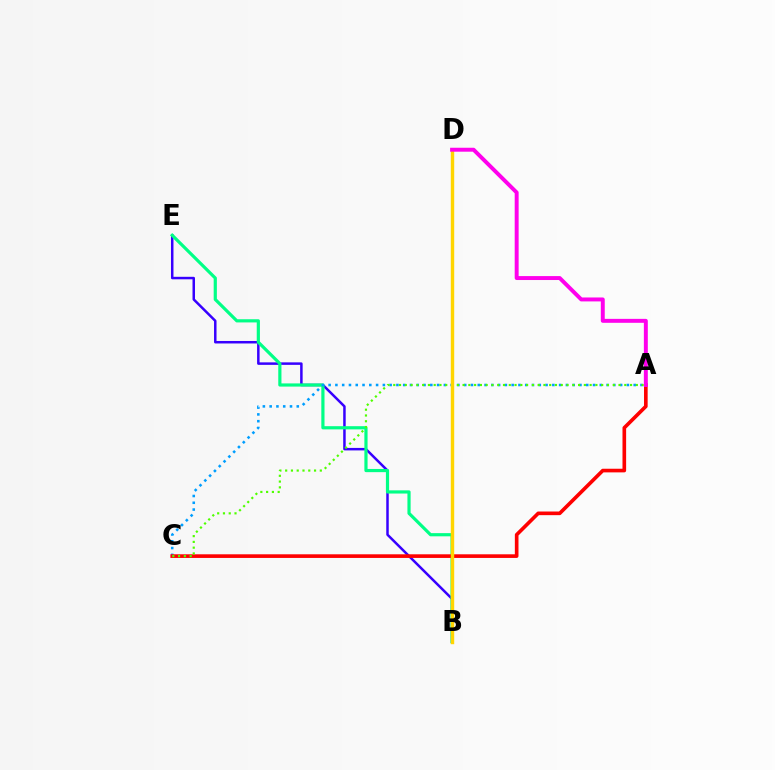{('B', 'E'): [{'color': '#3700ff', 'line_style': 'solid', 'thickness': 1.8}, {'color': '#00ff86', 'line_style': 'solid', 'thickness': 2.29}], ('A', 'C'): [{'color': '#009eff', 'line_style': 'dotted', 'thickness': 1.84}, {'color': '#ff0000', 'line_style': 'solid', 'thickness': 2.62}, {'color': '#4fff00', 'line_style': 'dotted', 'thickness': 1.57}], ('B', 'D'): [{'color': '#ffd500', 'line_style': 'solid', 'thickness': 2.46}], ('A', 'D'): [{'color': '#ff00ed', 'line_style': 'solid', 'thickness': 2.84}]}